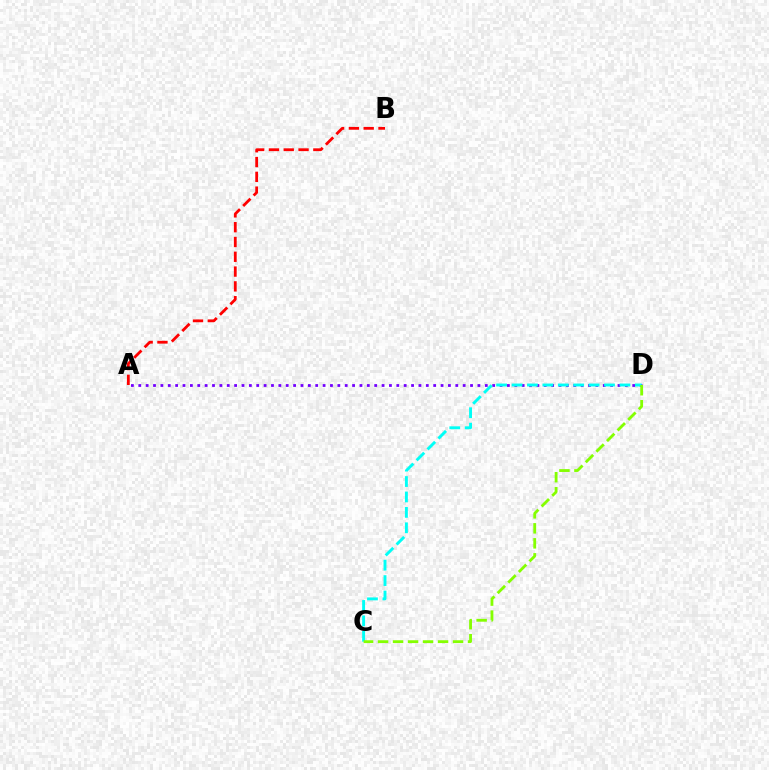{('A', 'D'): [{'color': '#7200ff', 'line_style': 'dotted', 'thickness': 2.0}], ('A', 'B'): [{'color': '#ff0000', 'line_style': 'dashed', 'thickness': 2.01}], ('C', 'D'): [{'color': '#00fff6', 'line_style': 'dashed', 'thickness': 2.09}, {'color': '#84ff00', 'line_style': 'dashed', 'thickness': 2.04}]}